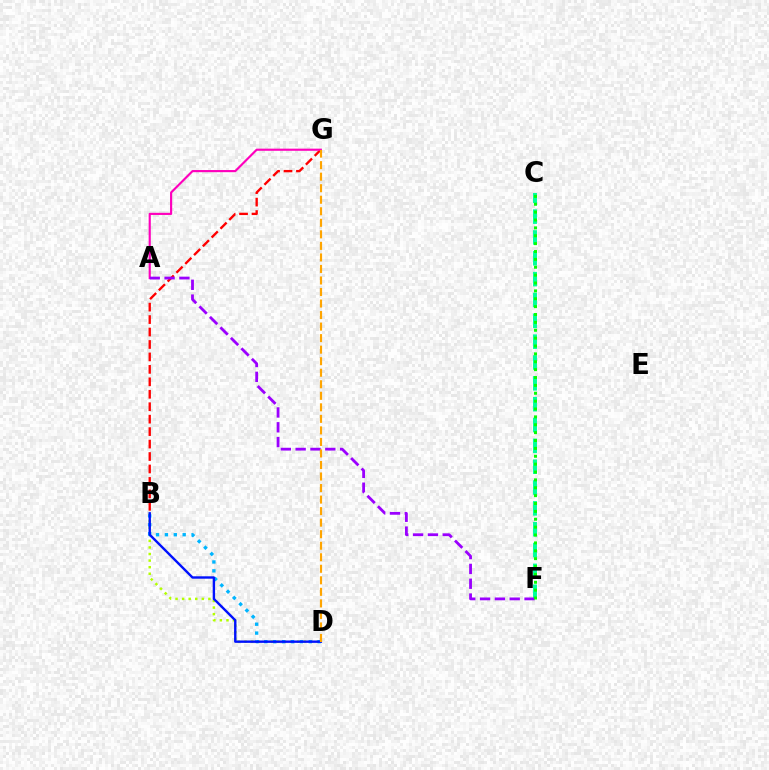{('B', 'G'): [{'color': '#ff0000', 'line_style': 'dashed', 'thickness': 1.69}], ('A', 'G'): [{'color': '#ff00bd', 'line_style': 'solid', 'thickness': 1.55}], ('B', 'D'): [{'color': '#b3ff00', 'line_style': 'dotted', 'thickness': 1.79}, {'color': '#00b5ff', 'line_style': 'dotted', 'thickness': 2.41}, {'color': '#0010ff', 'line_style': 'solid', 'thickness': 1.72}], ('C', 'F'): [{'color': '#00ff9d', 'line_style': 'dashed', 'thickness': 2.83}, {'color': '#08ff00', 'line_style': 'dotted', 'thickness': 2.14}], ('A', 'F'): [{'color': '#9b00ff', 'line_style': 'dashed', 'thickness': 2.01}], ('D', 'G'): [{'color': '#ffa500', 'line_style': 'dashed', 'thickness': 1.57}]}